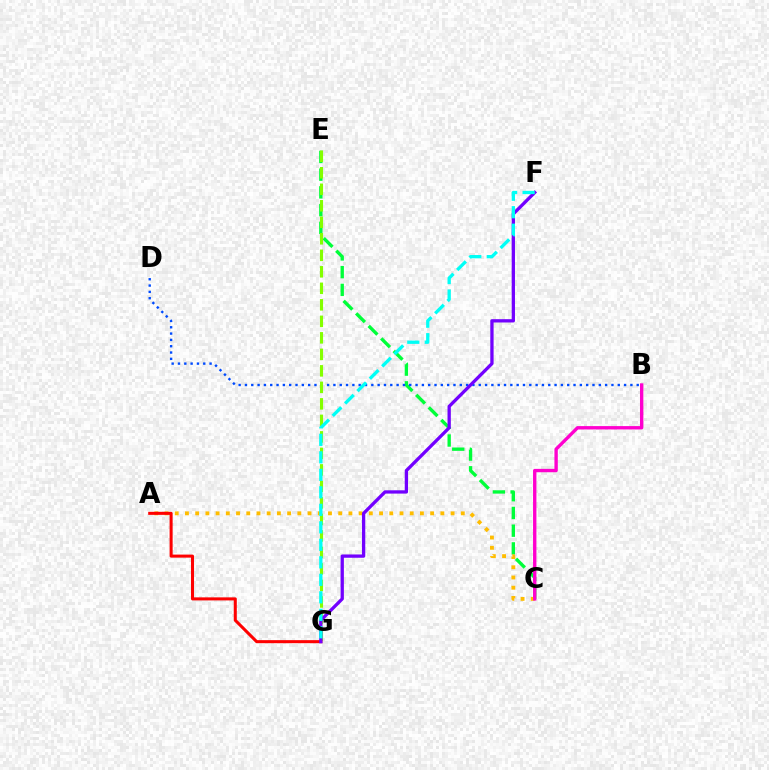{('C', 'E'): [{'color': '#00ff39', 'line_style': 'dashed', 'thickness': 2.41}], ('B', 'D'): [{'color': '#004bff', 'line_style': 'dotted', 'thickness': 1.72}], ('A', 'C'): [{'color': '#ffbd00', 'line_style': 'dotted', 'thickness': 2.78}], ('E', 'G'): [{'color': '#84ff00', 'line_style': 'dashed', 'thickness': 2.24}], ('B', 'C'): [{'color': '#ff00cf', 'line_style': 'solid', 'thickness': 2.42}], ('A', 'G'): [{'color': '#ff0000', 'line_style': 'solid', 'thickness': 2.19}], ('F', 'G'): [{'color': '#7200ff', 'line_style': 'solid', 'thickness': 2.37}, {'color': '#00fff6', 'line_style': 'dashed', 'thickness': 2.38}]}